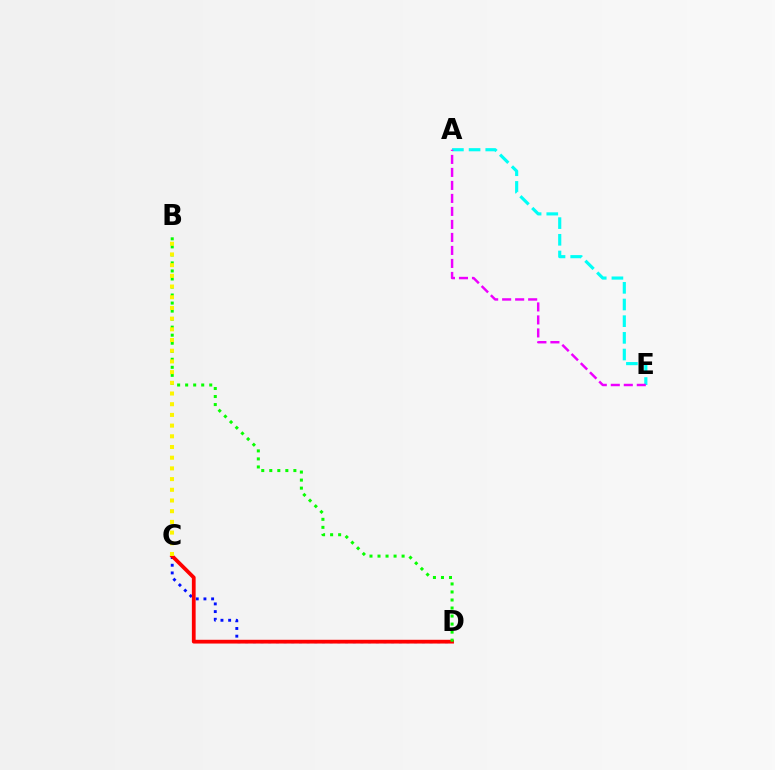{('C', 'D'): [{'color': '#0010ff', 'line_style': 'dotted', 'thickness': 2.09}, {'color': '#ff0000', 'line_style': 'solid', 'thickness': 2.7}], ('A', 'E'): [{'color': '#00fff6', 'line_style': 'dashed', 'thickness': 2.27}, {'color': '#ee00ff', 'line_style': 'dashed', 'thickness': 1.77}], ('B', 'D'): [{'color': '#08ff00', 'line_style': 'dotted', 'thickness': 2.18}], ('B', 'C'): [{'color': '#fcf500', 'line_style': 'dotted', 'thickness': 2.91}]}